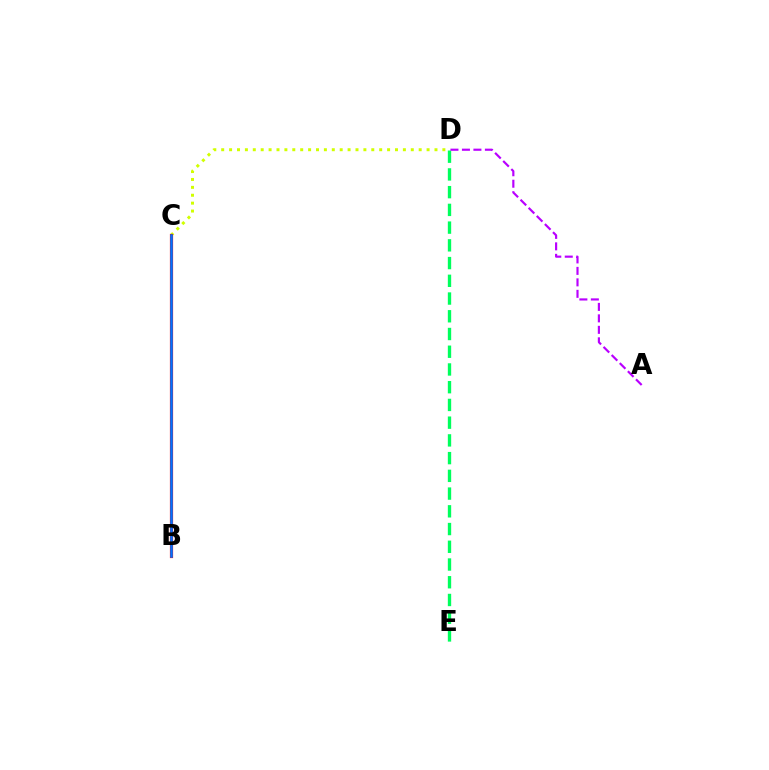{('D', 'E'): [{'color': '#00ff5c', 'line_style': 'dashed', 'thickness': 2.41}], ('C', 'D'): [{'color': '#d1ff00', 'line_style': 'dotted', 'thickness': 2.15}], ('B', 'C'): [{'color': '#ff0000', 'line_style': 'solid', 'thickness': 2.29}, {'color': '#0074ff', 'line_style': 'solid', 'thickness': 1.82}], ('A', 'D'): [{'color': '#b900ff', 'line_style': 'dashed', 'thickness': 1.56}]}